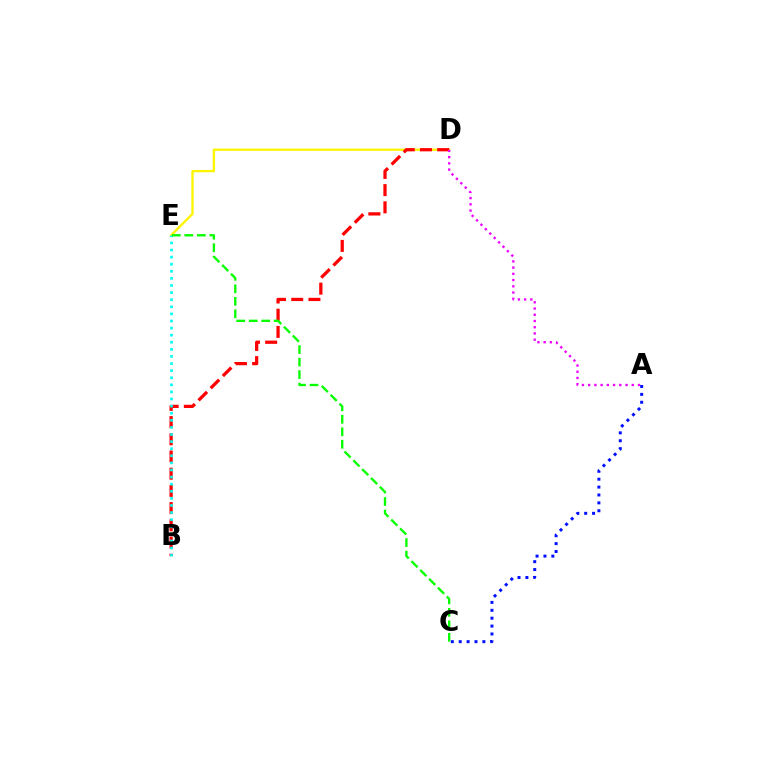{('D', 'E'): [{'color': '#fcf500', 'line_style': 'solid', 'thickness': 1.68}], ('B', 'D'): [{'color': '#ff0000', 'line_style': 'dashed', 'thickness': 2.34}], ('B', 'E'): [{'color': '#00fff6', 'line_style': 'dotted', 'thickness': 1.93}], ('C', 'E'): [{'color': '#08ff00', 'line_style': 'dashed', 'thickness': 1.7}], ('A', 'D'): [{'color': '#ee00ff', 'line_style': 'dotted', 'thickness': 1.69}], ('A', 'C'): [{'color': '#0010ff', 'line_style': 'dotted', 'thickness': 2.14}]}